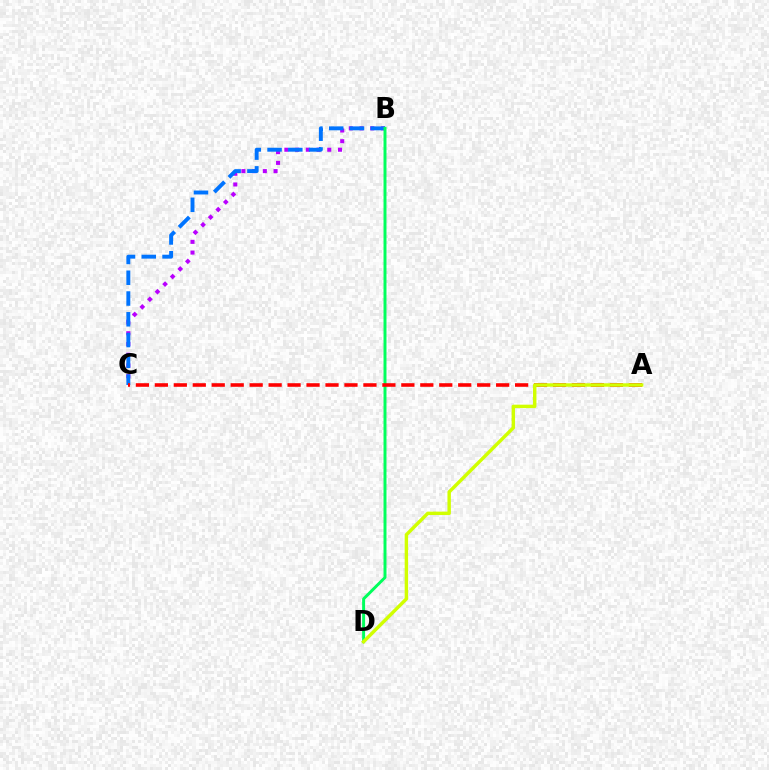{('B', 'C'): [{'color': '#b900ff', 'line_style': 'dotted', 'thickness': 2.91}, {'color': '#0074ff', 'line_style': 'dashed', 'thickness': 2.82}], ('B', 'D'): [{'color': '#00ff5c', 'line_style': 'solid', 'thickness': 2.13}], ('A', 'C'): [{'color': '#ff0000', 'line_style': 'dashed', 'thickness': 2.58}], ('A', 'D'): [{'color': '#d1ff00', 'line_style': 'solid', 'thickness': 2.46}]}